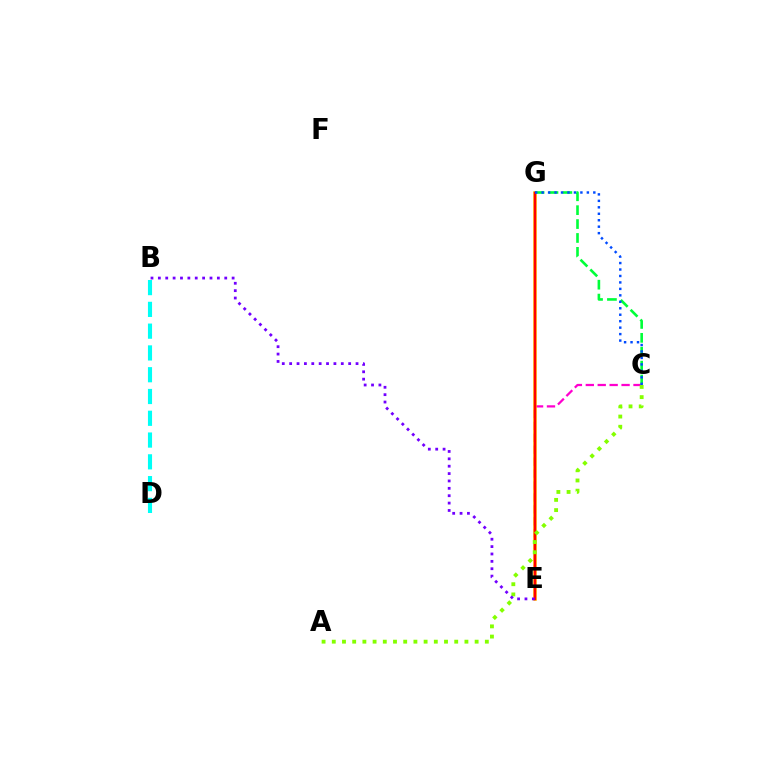{('C', 'E'): [{'color': '#ff00cf', 'line_style': 'dashed', 'thickness': 1.62}], ('E', 'G'): [{'color': '#ffbd00', 'line_style': 'solid', 'thickness': 2.54}, {'color': '#ff0000', 'line_style': 'solid', 'thickness': 1.72}], ('C', 'G'): [{'color': '#00ff39', 'line_style': 'dashed', 'thickness': 1.89}, {'color': '#004bff', 'line_style': 'dotted', 'thickness': 1.76}], ('A', 'C'): [{'color': '#84ff00', 'line_style': 'dotted', 'thickness': 2.77}], ('B', 'E'): [{'color': '#7200ff', 'line_style': 'dotted', 'thickness': 2.0}], ('B', 'D'): [{'color': '#00fff6', 'line_style': 'dashed', 'thickness': 2.96}]}